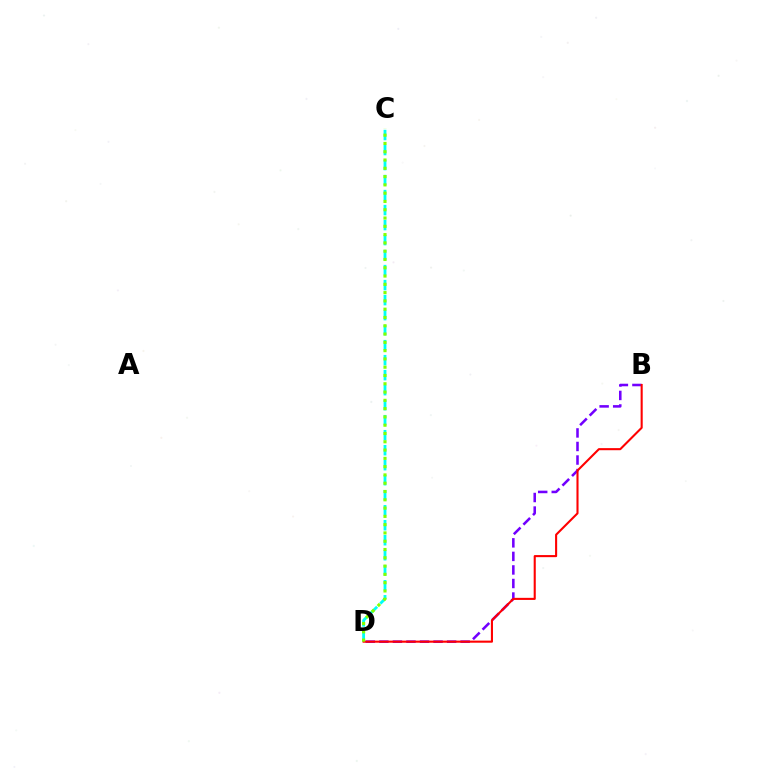{('B', 'D'): [{'color': '#7200ff', 'line_style': 'dashed', 'thickness': 1.84}, {'color': '#ff0000', 'line_style': 'solid', 'thickness': 1.51}], ('C', 'D'): [{'color': '#00fff6', 'line_style': 'dashed', 'thickness': 2.04}, {'color': '#84ff00', 'line_style': 'dotted', 'thickness': 2.25}]}